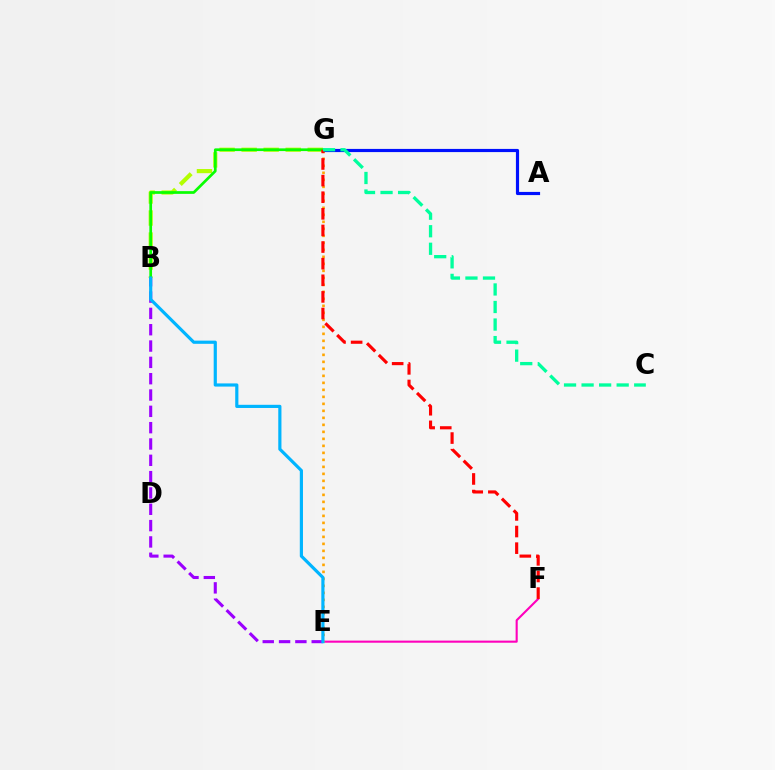{('E', 'F'): [{'color': '#ff00bd', 'line_style': 'solid', 'thickness': 1.51}], ('B', 'G'): [{'color': '#b3ff00', 'line_style': 'dashed', 'thickness': 2.99}, {'color': '#08ff00', 'line_style': 'solid', 'thickness': 1.95}], ('B', 'E'): [{'color': '#9b00ff', 'line_style': 'dashed', 'thickness': 2.22}, {'color': '#00b5ff', 'line_style': 'solid', 'thickness': 2.29}], ('E', 'G'): [{'color': '#ffa500', 'line_style': 'dotted', 'thickness': 1.9}], ('A', 'G'): [{'color': '#0010ff', 'line_style': 'solid', 'thickness': 2.28}], ('F', 'G'): [{'color': '#ff0000', 'line_style': 'dashed', 'thickness': 2.26}], ('C', 'G'): [{'color': '#00ff9d', 'line_style': 'dashed', 'thickness': 2.38}]}